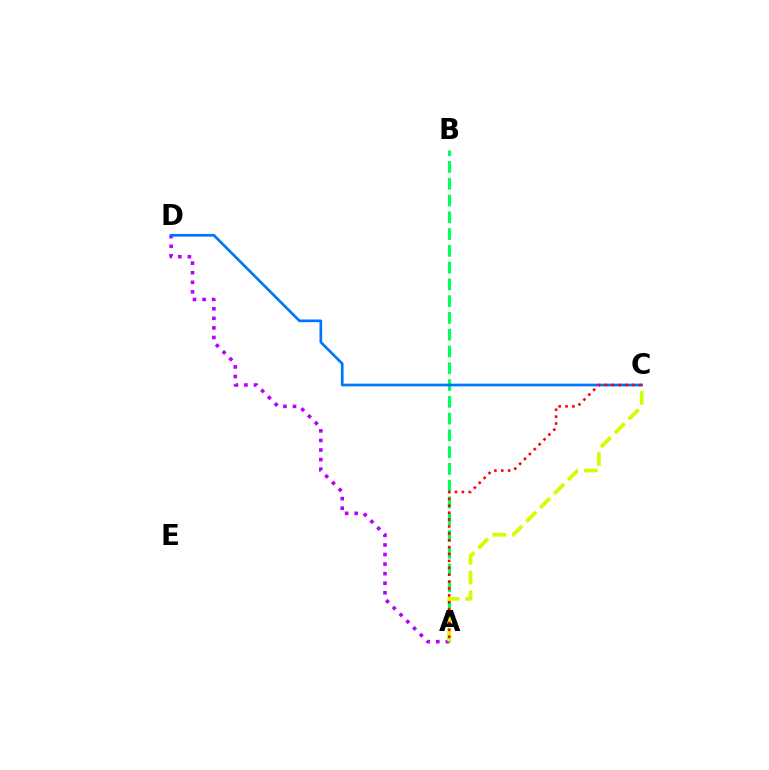{('A', 'B'): [{'color': '#00ff5c', 'line_style': 'dashed', 'thickness': 2.28}], ('A', 'D'): [{'color': '#b900ff', 'line_style': 'dotted', 'thickness': 2.6}], ('C', 'D'): [{'color': '#0074ff', 'line_style': 'solid', 'thickness': 1.94}], ('A', 'C'): [{'color': '#d1ff00', 'line_style': 'dashed', 'thickness': 2.67}, {'color': '#ff0000', 'line_style': 'dotted', 'thickness': 1.87}]}